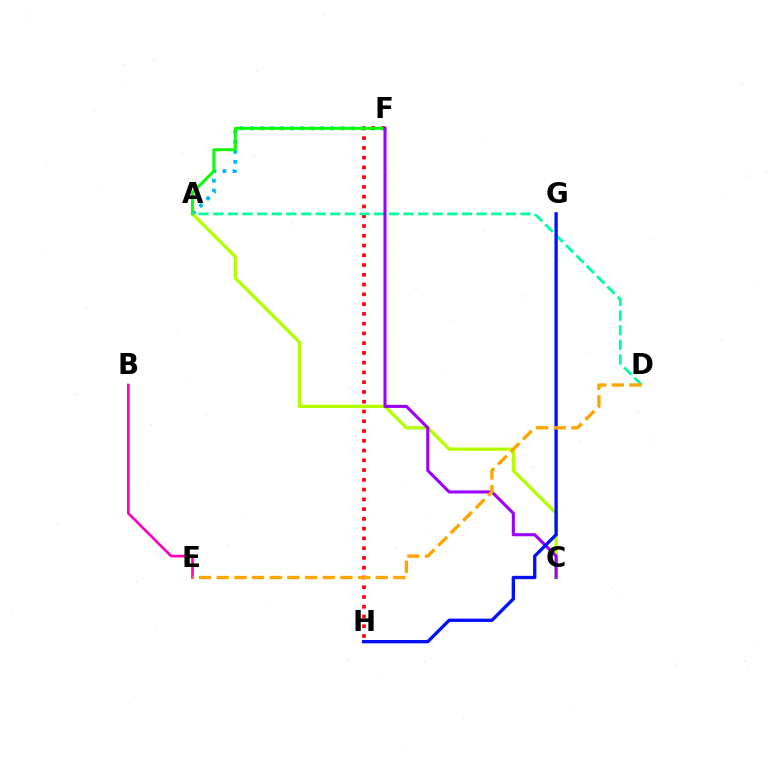{('A', 'F'): [{'color': '#00b5ff', 'line_style': 'dotted', 'thickness': 2.73}, {'color': '#08ff00', 'line_style': 'solid', 'thickness': 2.11}], ('A', 'C'): [{'color': '#b3ff00', 'line_style': 'solid', 'thickness': 2.35}], ('F', 'H'): [{'color': '#ff0000', 'line_style': 'dotted', 'thickness': 2.65}], ('B', 'E'): [{'color': '#ff00bd', 'line_style': 'solid', 'thickness': 1.93}], ('A', 'D'): [{'color': '#00ff9d', 'line_style': 'dashed', 'thickness': 1.99}], ('C', 'F'): [{'color': '#9b00ff', 'line_style': 'solid', 'thickness': 2.22}], ('G', 'H'): [{'color': '#0010ff', 'line_style': 'solid', 'thickness': 2.39}], ('D', 'E'): [{'color': '#ffa500', 'line_style': 'dashed', 'thickness': 2.4}]}